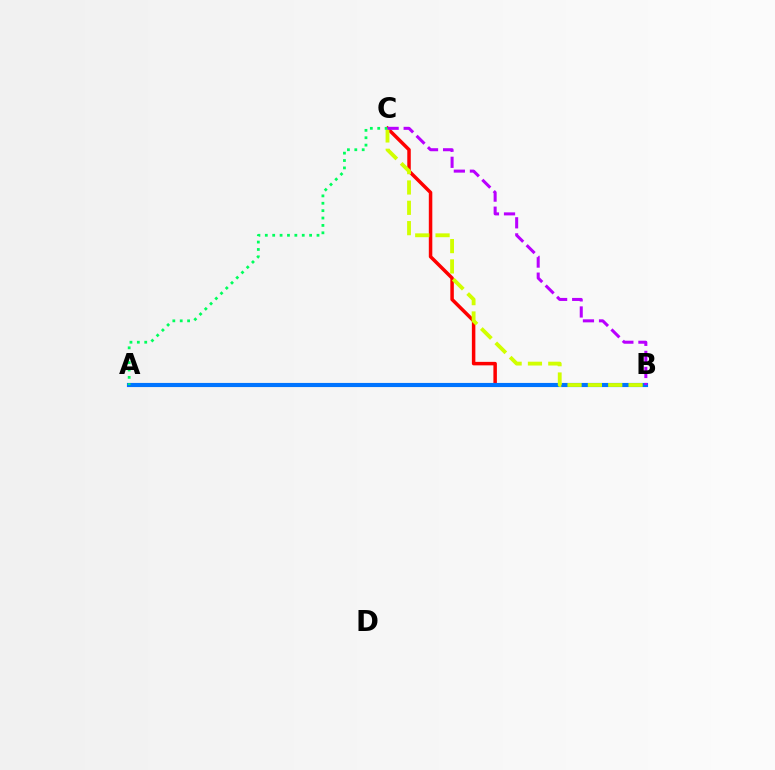{('B', 'C'): [{'color': '#ff0000', 'line_style': 'solid', 'thickness': 2.52}, {'color': '#d1ff00', 'line_style': 'dashed', 'thickness': 2.76}, {'color': '#b900ff', 'line_style': 'dashed', 'thickness': 2.18}], ('A', 'B'): [{'color': '#0074ff', 'line_style': 'solid', 'thickness': 2.97}], ('A', 'C'): [{'color': '#00ff5c', 'line_style': 'dotted', 'thickness': 2.01}]}